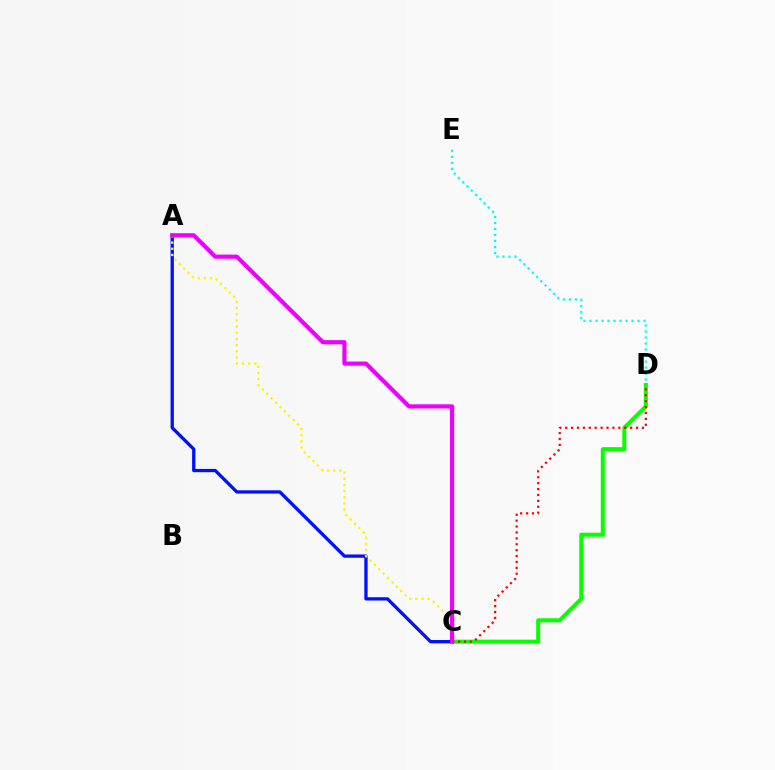{('D', 'E'): [{'color': '#00fff6', 'line_style': 'dotted', 'thickness': 1.63}], ('C', 'D'): [{'color': '#08ff00', 'line_style': 'solid', 'thickness': 2.89}, {'color': '#ff0000', 'line_style': 'dotted', 'thickness': 1.6}], ('A', 'C'): [{'color': '#0010ff', 'line_style': 'solid', 'thickness': 2.37}, {'color': '#fcf500', 'line_style': 'dotted', 'thickness': 1.68}, {'color': '#ee00ff', 'line_style': 'solid', 'thickness': 2.98}]}